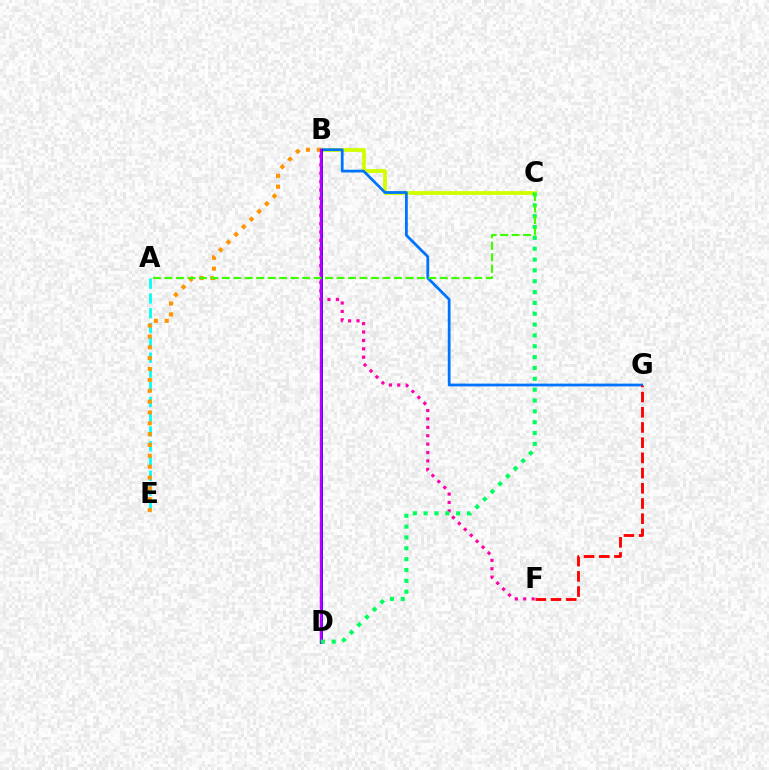{('B', 'C'): [{'color': '#d1ff00', 'line_style': 'solid', 'thickness': 2.73}], ('B', 'G'): [{'color': '#0074ff', 'line_style': 'solid', 'thickness': 1.99}], ('B', 'D'): [{'color': '#2500ff', 'line_style': 'solid', 'thickness': 2.03}, {'color': '#b900ff', 'line_style': 'solid', 'thickness': 1.72}], ('A', 'E'): [{'color': '#00fff6', 'line_style': 'dashed', 'thickness': 2.01}], ('B', 'E'): [{'color': '#ff9400', 'line_style': 'dotted', 'thickness': 2.95}], ('F', 'G'): [{'color': '#ff0000', 'line_style': 'dashed', 'thickness': 2.07}], ('B', 'F'): [{'color': '#ff00ac', 'line_style': 'dotted', 'thickness': 2.28}], ('C', 'D'): [{'color': '#00ff5c', 'line_style': 'dotted', 'thickness': 2.95}], ('A', 'C'): [{'color': '#3dff00', 'line_style': 'dashed', 'thickness': 1.56}]}